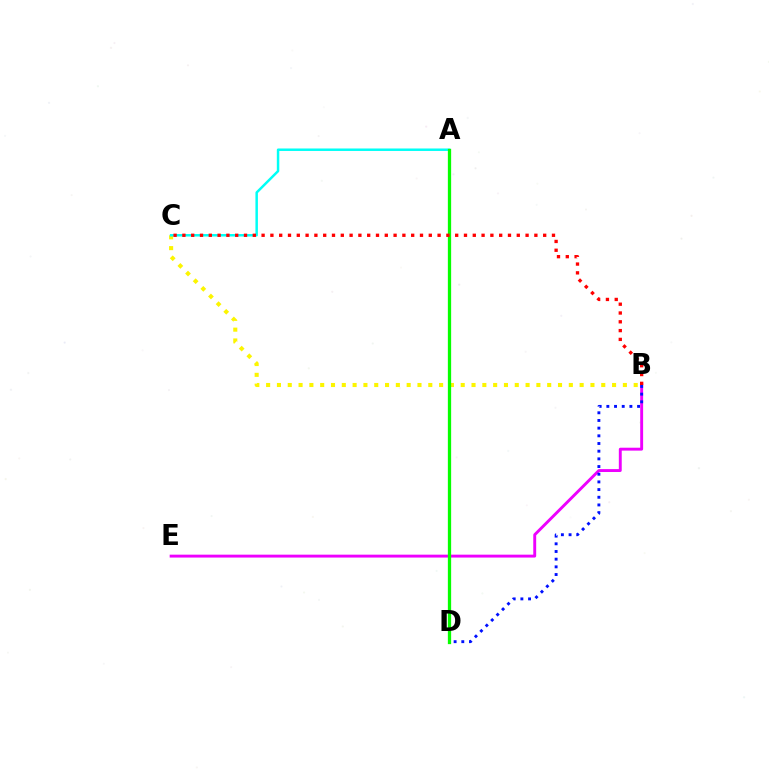{('B', 'E'): [{'color': '#ee00ff', 'line_style': 'solid', 'thickness': 2.09}], ('B', 'C'): [{'color': '#fcf500', 'line_style': 'dotted', 'thickness': 2.94}, {'color': '#ff0000', 'line_style': 'dotted', 'thickness': 2.39}], ('B', 'D'): [{'color': '#0010ff', 'line_style': 'dotted', 'thickness': 2.09}], ('A', 'C'): [{'color': '#00fff6', 'line_style': 'solid', 'thickness': 1.79}], ('A', 'D'): [{'color': '#08ff00', 'line_style': 'solid', 'thickness': 2.36}]}